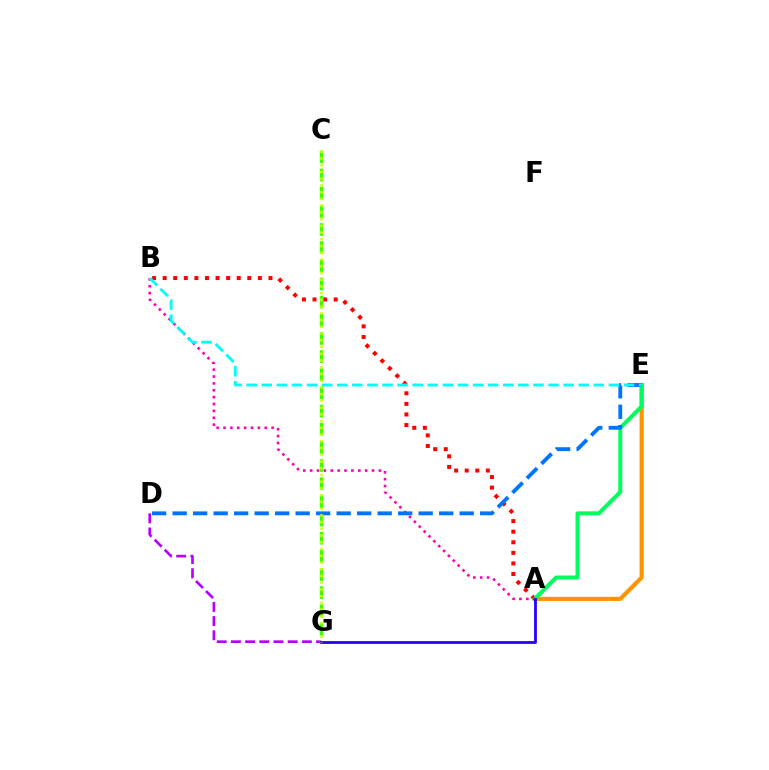{('A', 'E'): [{'color': '#ff9400', 'line_style': 'solid', 'thickness': 3.0}, {'color': '#00ff5c', 'line_style': 'solid', 'thickness': 2.89}], ('A', 'B'): [{'color': '#ff0000', 'line_style': 'dotted', 'thickness': 2.88}, {'color': '#ff00ac', 'line_style': 'dotted', 'thickness': 1.87}], ('D', 'G'): [{'color': '#b900ff', 'line_style': 'dashed', 'thickness': 1.93}], ('C', 'G'): [{'color': '#3dff00', 'line_style': 'dashed', 'thickness': 2.47}, {'color': '#d1ff00', 'line_style': 'dotted', 'thickness': 1.83}], ('A', 'G'): [{'color': '#2500ff', 'line_style': 'solid', 'thickness': 2.0}], ('D', 'E'): [{'color': '#0074ff', 'line_style': 'dashed', 'thickness': 2.79}], ('B', 'E'): [{'color': '#00fff6', 'line_style': 'dashed', 'thickness': 2.05}]}